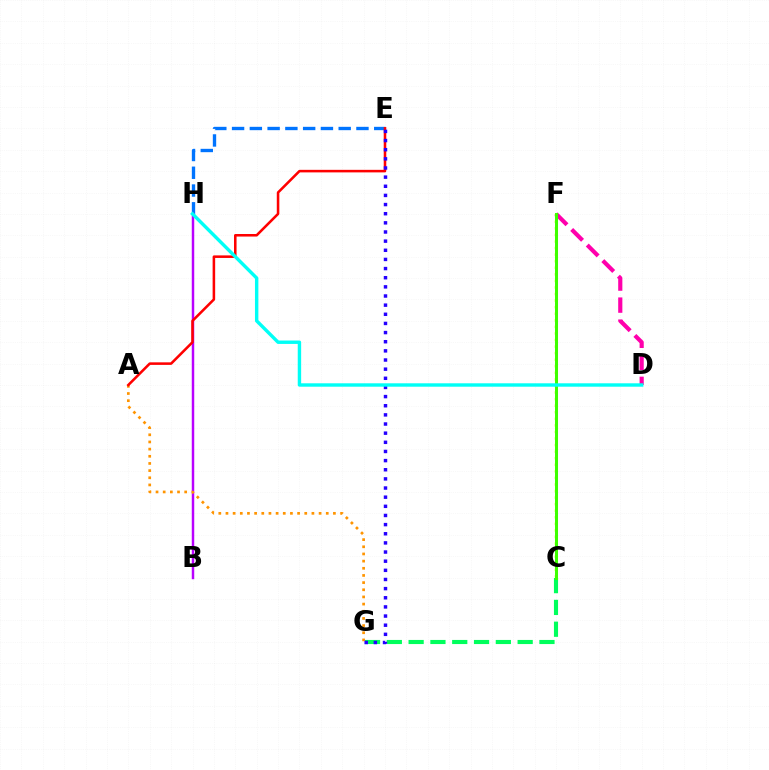{('E', 'H'): [{'color': '#0074ff', 'line_style': 'dashed', 'thickness': 2.41}], ('C', 'G'): [{'color': '#00ff5c', 'line_style': 'dashed', 'thickness': 2.96}], ('C', 'F'): [{'color': '#d1ff00', 'line_style': 'dotted', 'thickness': 1.78}, {'color': '#3dff00', 'line_style': 'solid', 'thickness': 2.18}], ('B', 'H'): [{'color': '#b900ff', 'line_style': 'solid', 'thickness': 1.77}], ('A', 'G'): [{'color': '#ff9400', 'line_style': 'dotted', 'thickness': 1.95}], ('D', 'F'): [{'color': '#ff00ac', 'line_style': 'dashed', 'thickness': 2.99}], ('A', 'E'): [{'color': '#ff0000', 'line_style': 'solid', 'thickness': 1.84}], ('E', 'G'): [{'color': '#2500ff', 'line_style': 'dotted', 'thickness': 2.48}], ('D', 'H'): [{'color': '#00fff6', 'line_style': 'solid', 'thickness': 2.45}]}